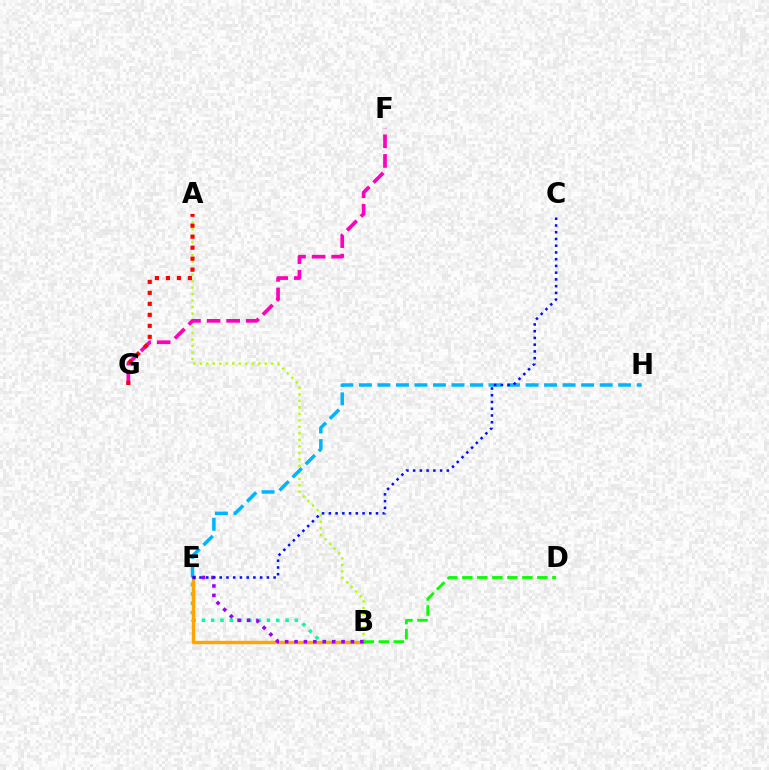{('A', 'B'): [{'color': '#b3ff00', 'line_style': 'dotted', 'thickness': 1.76}], ('B', 'E'): [{'color': '#00ff9d', 'line_style': 'dotted', 'thickness': 2.53}, {'color': '#ffa500', 'line_style': 'solid', 'thickness': 2.45}, {'color': '#9b00ff', 'line_style': 'dotted', 'thickness': 2.55}], ('F', 'G'): [{'color': '#ff00bd', 'line_style': 'dashed', 'thickness': 2.66}], ('E', 'H'): [{'color': '#00b5ff', 'line_style': 'dashed', 'thickness': 2.52}], ('B', 'D'): [{'color': '#08ff00', 'line_style': 'dashed', 'thickness': 2.04}], ('A', 'G'): [{'color': '#ff0000', 'line_style': 'dotted', 'thickness': 2.99}], ('C', 'E'): [{'color': '#0010ff', 'line_style': 'dotted', 'thickness': 1.83}]}